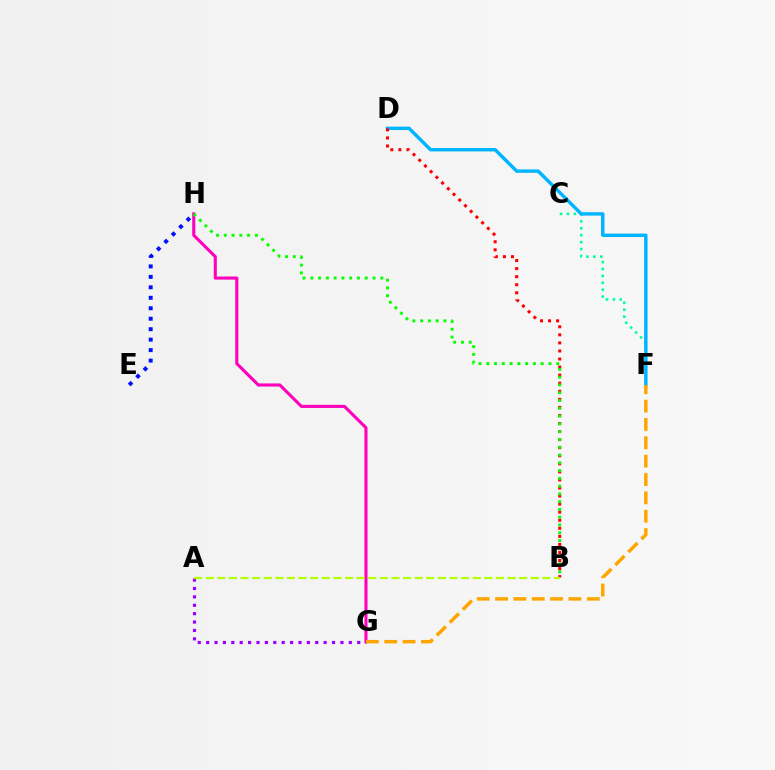{('E', 'H'): [{'color': '#0010ff', 'line_style': 'dotted', 'thickness': 2.84}], ('C', 'F'): [{'color': '#00ff9d', 'line_style': 'dotted', 'thickness': 1.88}], ('G', 'H'): [{'color': '#ff00bd', 'line_style': 'solid', 'thickness': 2.22}], ('A', 'G'): [{'color': '#9b00ff', 'line_style': 'dotted', 'thickness': 2.28}], ('D', 'F'): [{'color': '#00b5ff', 'line_style': 'solid', 'thickness': 2.46}], ('B', 'D'): [{'color': '#ff0000', 'line_style': 'dotted', 'thickness': 2.19}], ('A', 'B'): [{'color': '#b3ff00', 'line_style': 'dashed', 'thickness': 1.58}], ('B', 'H'): [{'color': '#08ff00', 'line_style': 'dotted', 'thickness': 2.11}], ('F', 'G'): [{'color': '#ffa500', 'line_style': 'dashed', 'thickness': 2.49}]}